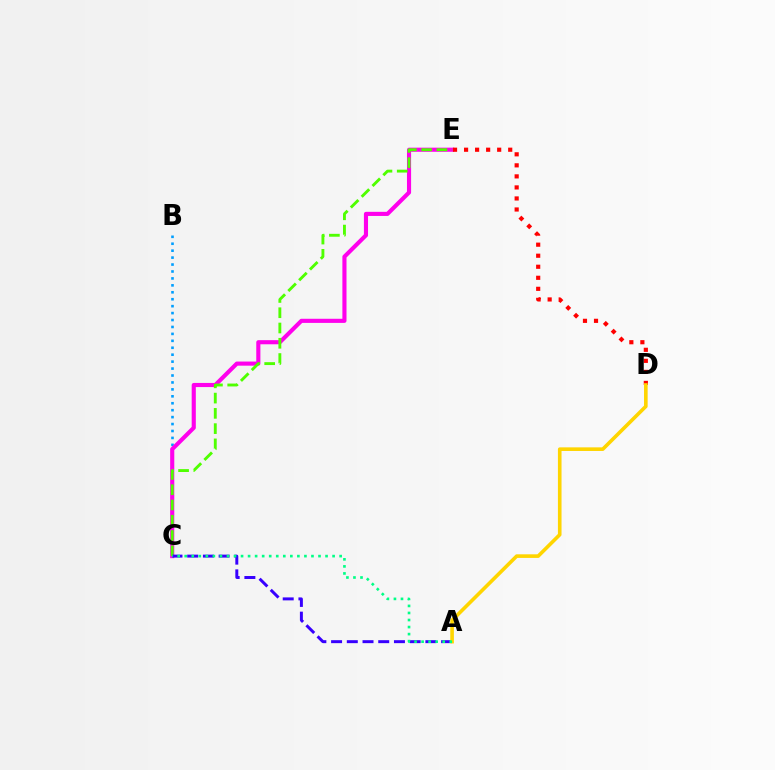{('B', 'C'): [{'color': '#009eff', 'line_style': 'dotted', 'thickness': 1.88}], ('C', 'E'): [{'color': '#ff00ed', 'line_style': 'solid', 'thickness': 2.97}, {'color': '#4fff00', 'line_style': 'dashed', 'thickness': 2.07}], ('D', 'E'): [{'color': '#ff0000', 'line_style': 'dotted', 'thickness': 3.0}], ('A', 'C'): [{'color': '#3700ff', 'line_style': 'dashed', 'thickness': 2.14}, {'color': '#00ff86', 'line_style': 'dotted', 'thickness': 1.91}], ('A', 'D'): [{'color': '#ffd500', 'line_style': 'solid', 'thickness': 2.6}]}